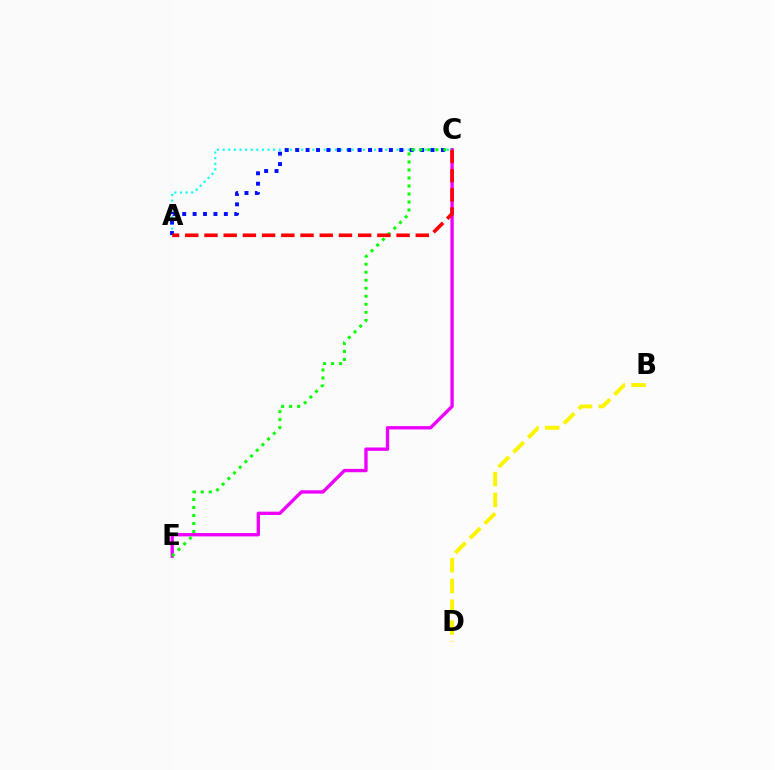{('C', 'E'): [{'color': '#ee00ff', 'line_style': 'solid', 'thickness': 2.41}, {'color': '#08ff00', 'line_style': 'dotted', 'thickness': 2.18}], ('A', 'C'): [{'color': '#00fff6', 'line_style': 'dotted', 'thickness': 1.52}, {'color': '#0010ff', 'line_style': 'dotted', 'thickness': 2.83}, {'color': '#ff0000', 'line_style': 'dashed', 'thickness': 2.61}], ('B', 'D'): [{'color': '#fcf500', 'line_style': 'dashed', 'thickness': 2.83}]}